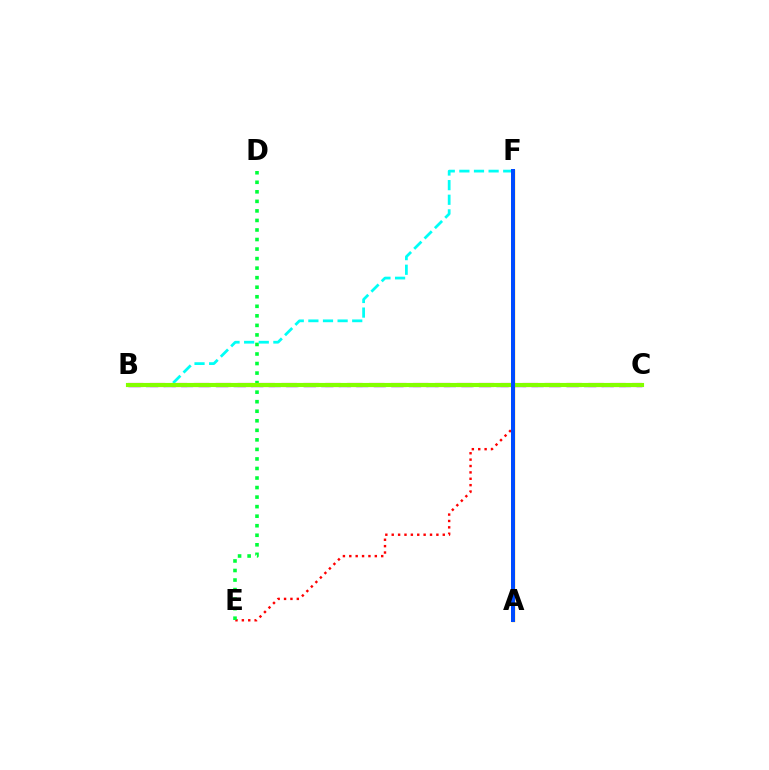{('B', 'C'): [{'color': '#ff00cf', 'line_style': 'dashed', 'thickness': 2.98}, {'color': '#7200ff', 'line_style': 'dashed', 'thickness': 2.38}, {'color': '#84ff00', 'line_style': 'solid', 'thickness': 2.96}], ('A', 'F'): [{'color': '#ffbd00', 'line_style': 'solid', 'thickness': 2.44}, {'color': '#004bff', 'line_style': 'solid', 'thickness': 2.87}], ('E', 'F'): [{'color': '#ff0000', 'line_style': 'dotted', 'thickness': 1.73}], ('D', 'E'): [{'color': '#00ff39', 'line_style': 'dotted', 'thickness': 2.59}], ('B', 'F'): [{'color': '#00fff6', 'line_style': 'dashed', 'thickness': 1.99}]}